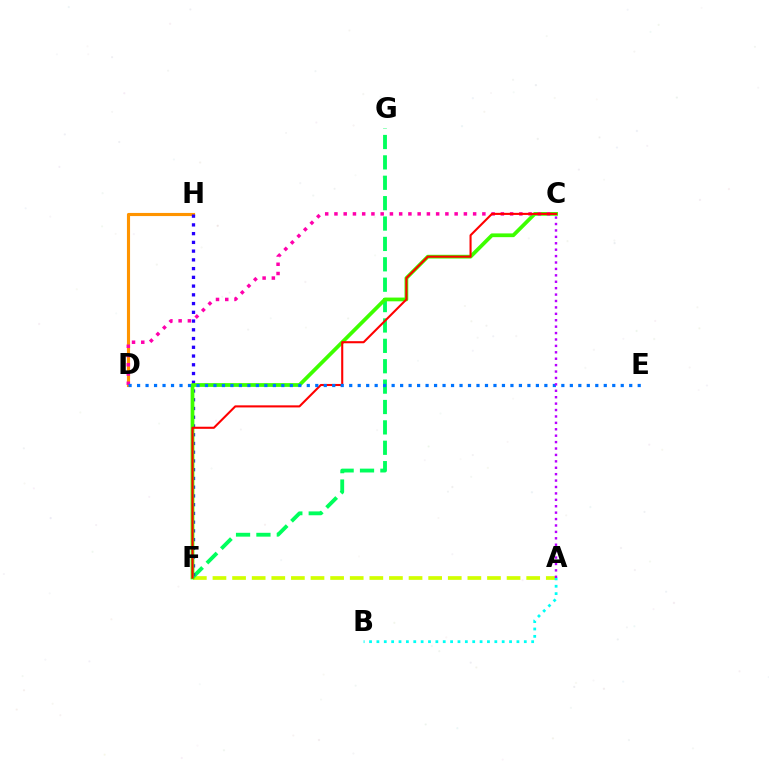{('D', 'H'): [{'color': '#ff9400', 'line_style': 'solid', 'thickness': 2.25}], ('A', 'F'): [{'color': '#d1ff00', 'line_style': 'dashed', 'thickness': 2.66}], ('F', 'G'): [{'color': '#00ff5c', 'line_style': 'dashed', 'thickness': 2.77}], ('A', 'B'): [{'color': '#00fff6', 'line_style': 'dotted', 'thickness': 2.0}], ('F', 'H'): [{'color': '#2500ff', 'line_style': 'dotted', 'thickness': 2.38}], ('C', 'F'): [{'color': '#3dff00', 'line_style': 'solid', 'thickness': 2.7}, {'color': '#ff0000', 'line_style': 'solid', 'thickness': 1.51}], ('C', 'D'): [{'color': '#ff00ac', 'line_style': 'dotted', 'thickness': 2.51}], ('D', 'E'): [{'color': '#0074ff', 'line_style': 'dotted', 'thickness': 2.31}], ('A', 'C'): [{'color': '#b900ff', 'line_style': 'dotted', 'thickness': 1.74}]}